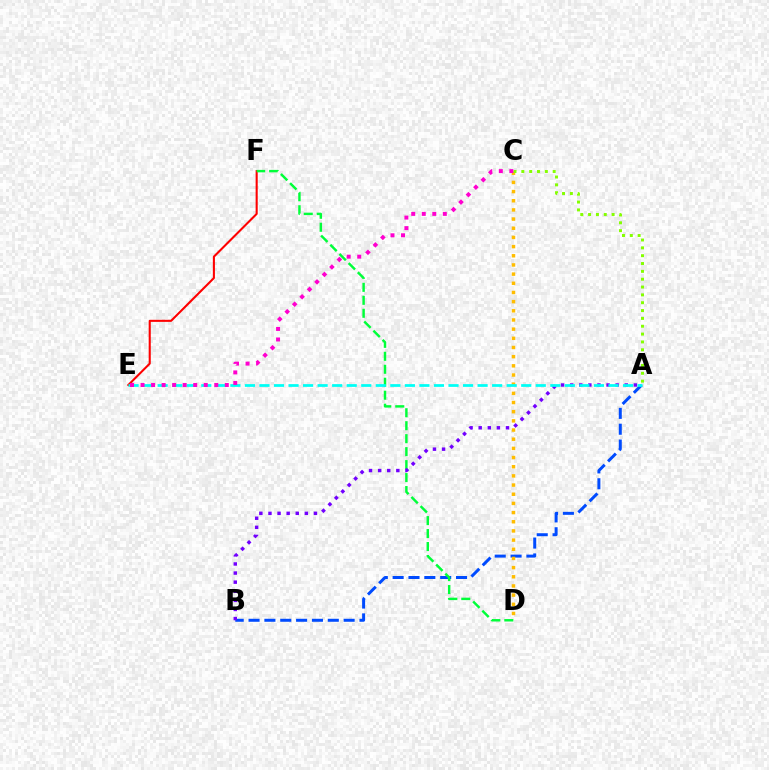{('A', 'B'): [{'color': '#004bff', 'line_style': 'dashed', 'thickness': 2.15}, {'color': '#7200ff', 'line_style': 'dotted', 'thickness': 2.47}], ('E', 'F'): [{'color': '#ff0000', 'line_style': 'solid', 'thickness': 1.5}], ('D', 'F'): [{'color': '#00ff39', 'line_style': 'dashed', 'thickness': 1.76}], ('C', 'D'): [{'color': '#ffbd00', 'line_style': 'dotted', 'thickness': 2.49}], ('A', 'C'): [{'color': '#84ff00', 'line_style': 'dotted', 'thickness': 2.13}], ('A', 'E'): [{'color': '#00fff6', 'line_style': 'dashed', 'thickness': 1.98}], ('C', 'E'): [{'color': '#ff00cf', 'line_style': 'dotted', 'thickness': 2.86}]}